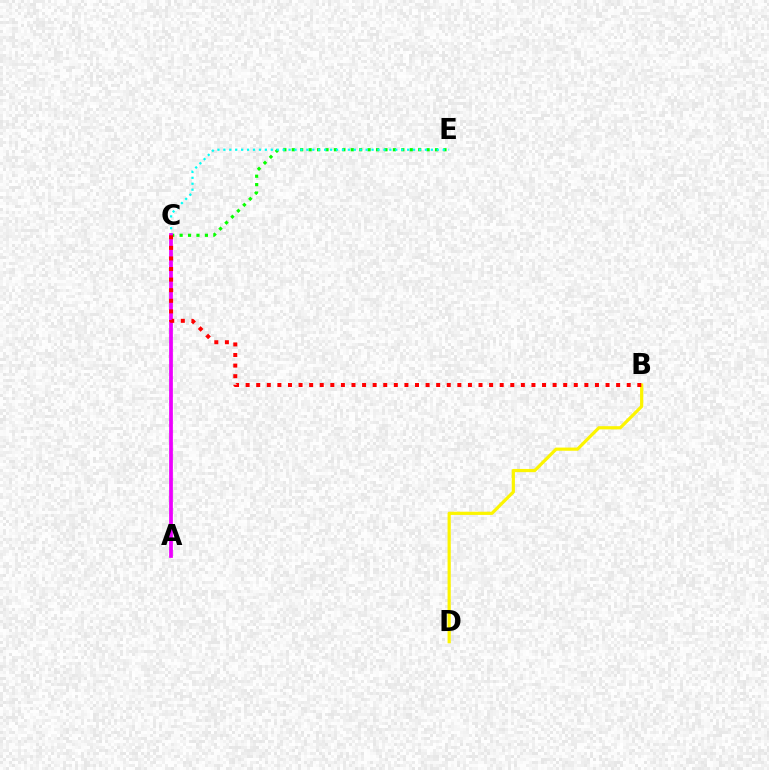{('A', 'C'): [{'color': '#0010ff', 'line_style': 'dotted', 'thickness': 1.61}, {'color': '#ee00ff', 'line_style': 'solid', 'thickness': 2.68}], ('B', 'D'): [{'color': '#fcf500', 'line_style': 'solid', 'thickness': 2.3}], ('C', 'E'): [{'color': '#08ff00', 'line_style': 'dotted', 'thickness': 2.29}, {'color': '#00fff6', 'line_style': 'dotted', 'thickness': 1.61}], ('B', 'C'): [{'color': '#ff0000', 'line_style': 'dotted', 'thickness': 2.88}]}